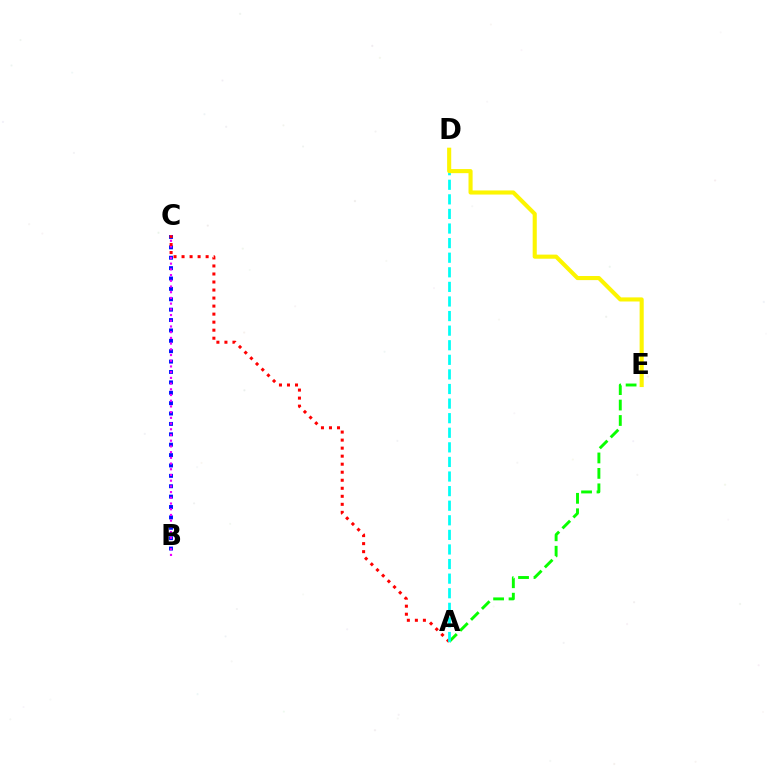{('B', 'C'): [{'color': '#0010ff', 'line_style': 'dotted', 'thickness': 2.82}, {'color': '#ee00ff', 'line_style': 'dotted', 'thickness': 1.55}], ('A', 'C'): [{'color': '#ff0000', 'line_style': 'dotted', 'thickness': 2.18}], ('A', 'E'): [{'color': '#08ff00', 'line_style': 'dashed', 'thickness': 2.1}], ('A', 'D'): [{'color': '#00fff6', 'line_style': 'dashed', 'thickness': 1.98}], ('D', 'E'): [{'color': '#fcf500', 'line_style': 'solid', 'thickness': 2.95}]}